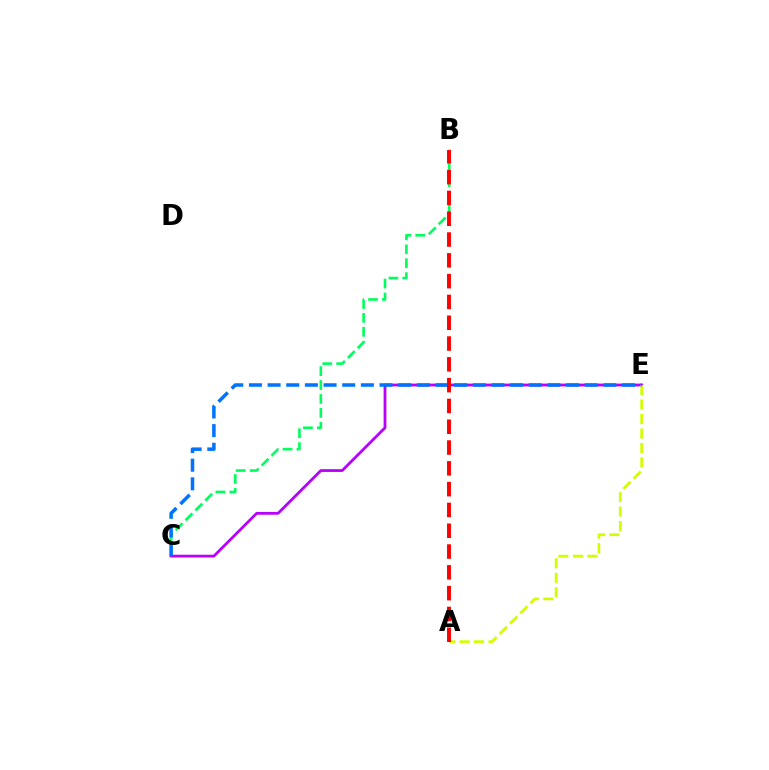{('B', 'C'): [{'color': '#00ff5c', 'line_style': 'dashed', 'thickness': 1.89}], ('C', 'E'): [{'color': '#b900ff', 'line_style': 'solid', 'thickness': 2.01}, {'color': '#0074ff', 'line_style': 'dashed', 'thickness': 2.53}], ('A', 'E'): [{'color': '#d1ff00', 'line_style': 'dashed', 'thickness': 1.97}], ('A', 'B'): [{'color': '#ff0000', 'line_style': 'dashed', 'thickness': 2.83}]}